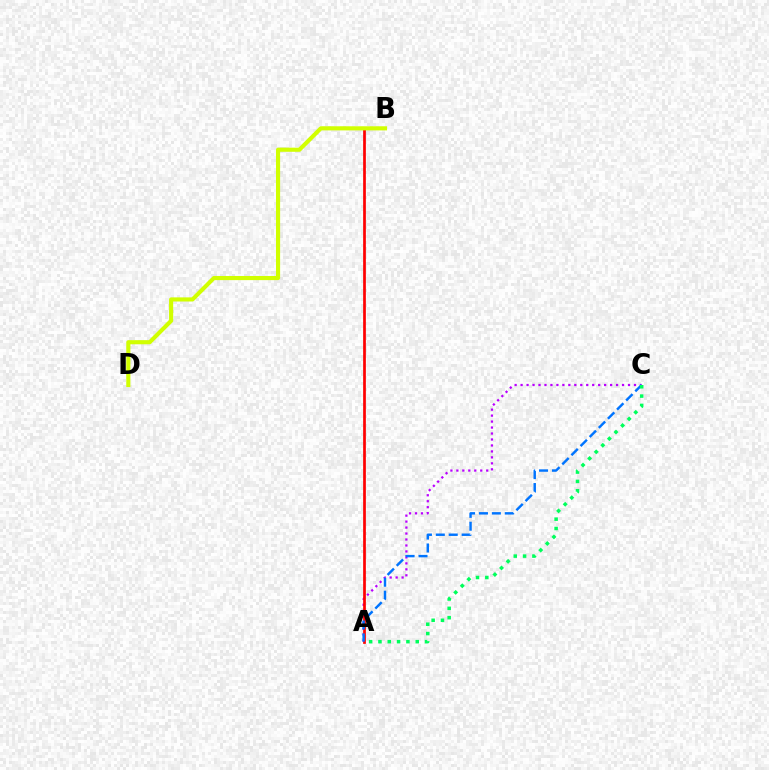{('A', 'C'): [{'color': '#b900ff', 'line_style': 'dotted', 'thickness': 1.62}, {'color': '#0074ff', 'line_style': 'dashed', 'thickness': 1.75}, {'color': '#00ff5c', 'line_style': 'dotted', 'thickness': 2.53}], ('A', 'B'): [{'color': '#ff0000', 'line_style': 'solid', 'thickness': 1.96}], ('B', 'D'): [{'color': '#d1ff00', 'line_style': 'solid', 'thickness': 2.97}]}